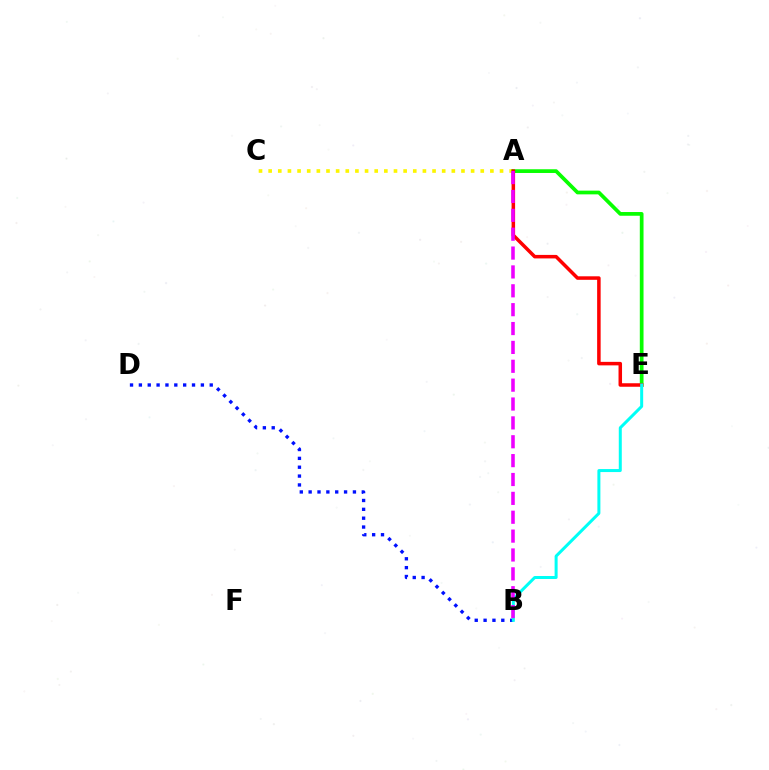{('B', 'D'): [{'color': '#0010ff', 'line_style': 'dotted', 'thickness': 2.41}], ('A', 'C'): [{'color': '#fcf500', 'line_style': 'dotted', 'thickness': 2.62}], ('A', 'E'): [{'color': '#08ff00', 'line_style': 'solid', 'thickness': 2.68}, {'color': '#ff0000', 'line_style': 'solid', 'thickness': 2.53}], ('B', 'E'): [{'color': '#00fff6', 'line_style': 'solid', 'thickness': 2.16}], ('A', 'B'): [{'color': '#ee00ff', 'line_style': 'dashed', 'thickness': 2.56}]}